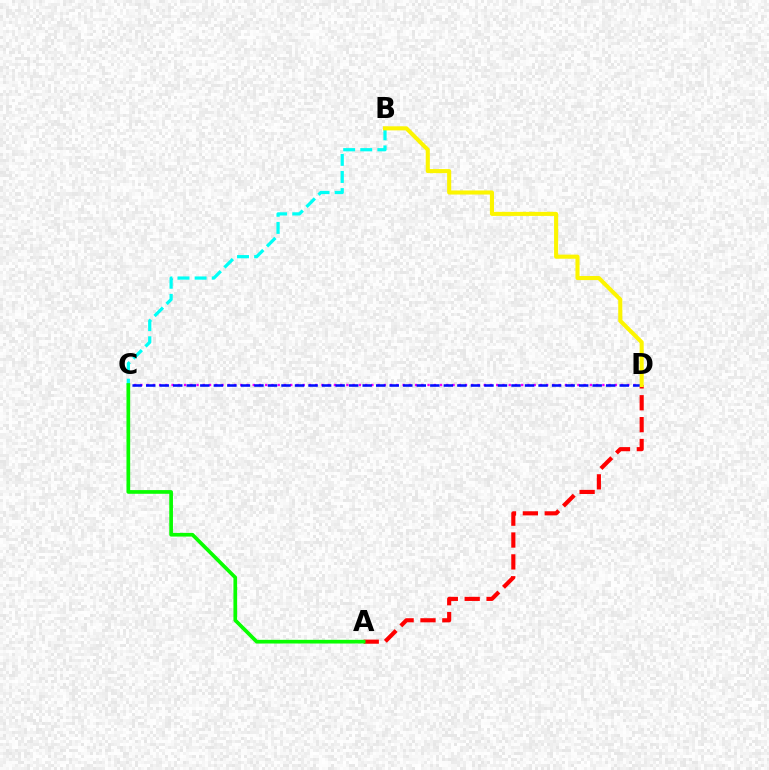{('B', 'C'): [{'color': '#00fff6', 'line_style': 'dashed', 'thickness': 2.32}], ('C', 'D'): [{'color': '#ee00ff', 'line_style': 'dotted', 'thickness': 1.7}, {'color': '#0010ff', 'line_style': 'dashed', 'thickness': 1.84}], ('A', 'D'): [{'color': '#ff0000', 'line_style': 'dashed', 'thickness': 2.97}], ('B', 'D'): [{'color': '#fcf500', 'line_style': 'solid', 'thickness': 2.94}], ('A', 'C'): [{'color': '#08ff00', 'line_style': 'solid', 'thickness': 2.66}]}